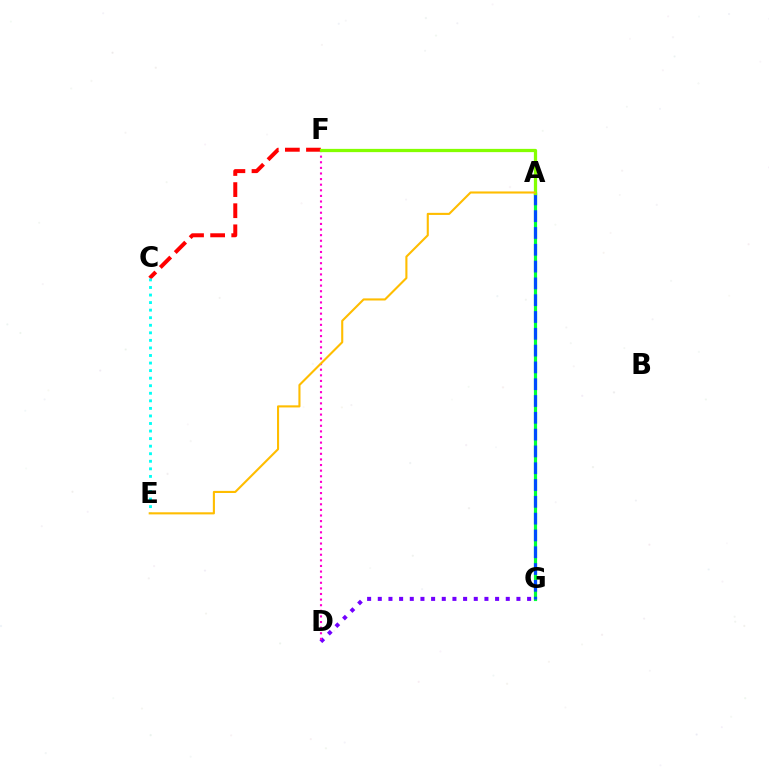{('C', 'F'): [{'color': '#ff0000', 'line_style': 'dashed', 'thickness': 2.87}], ('A', 'G'): [{'color': '#00ff39', 'line_style': 'solid', 'thickness': 2.28}, {'color': '#004bff', 'line_style': 'dashed', 'thickness': 2.28}], ('D', 'G'): [{'color': '#7200ff', 'line_style': 'dotted', 'thickness': 2.9}], ('D', 'F'): [{'color': '#ff00cf', 'line_style': 'dotted', 'thickness': 1.52}], ('C', 'E'): [{'color': '#00fff6', 'line_style': 'dotted', 'thickness': 2.05}], ('A', 'F'): [{'color': '#84ff00', 'line_style': 'solid', 'thickness': 2.34}], ('A', 'E'): [{'color': '#ffbd00', 'line_style': 'solid', 'thickness': 1.51}]}